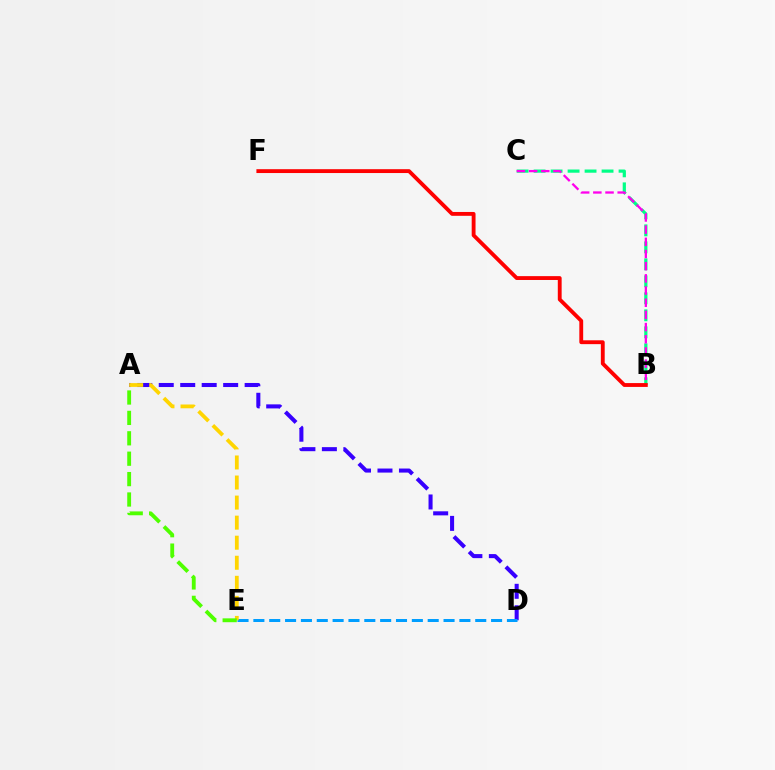{('B', 'C'): [{'color': '#00ff86', 'line_style': 'dashed', 'thickness': 2.31}, {'color': '#ff00ed', 'line_style': 'dashed', 'thickness': 1.65}], ('A', 'D'): [{'color': '#3700ff', 'line_style': 'dashed', 'thickness': 2.92}], ('D', 'E'): [{'color': '#009eff', 'line_style': 'dashed', 'thickness': 2.15}], ('B', 'F'): [{'color': '#ff0000', 'line_style': 'solid', 'thickness': 2.77}], ('A', 'E'): [{'color': '#ffd500', 'line_style': 'dashed', 'thickness': 2.72}, {'color': '#4fff00', 'line_style': 'dashed', 'thickness': 2.77}]}